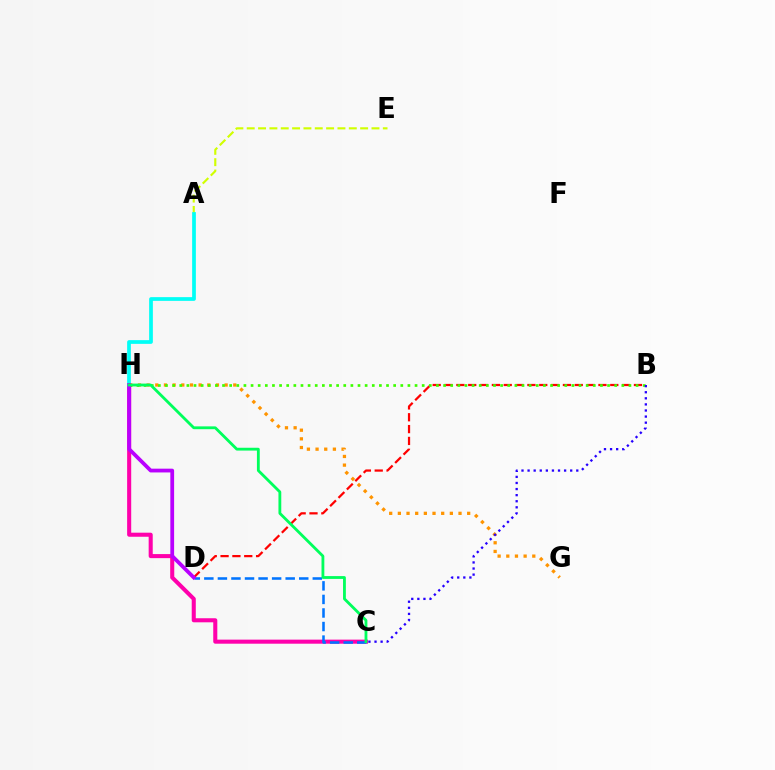{('A', 'E'): [{'color': '#d1ff00', 'line_style': 'dashed', 'thickness': 1.54}], ('C', 'H'): [{'color': '#ff00ac', 'line_style': 'solid', 'thickness': 2.93}, {'color': '#00ff5c', 'line_style': 'solid', 'thickness': 2.03}], ('B', 'D'): [{'color': '#ff0000', 'line_style': 'dashed', 'thickness': 1.61}], ('A', 'H'): [{'color': '#00fff6', 'line_style': 'solid', 'thickness': 2.68}], ('C', 'D'): [{'color': '#0074ff', 'line_style': 'dashed', 'thickness': 1.84}], ('G', 'H'): [{'color': '#ff9400', 'line_style': 'dotted', 'thickness': 2.35}], ('B', 'H'): [{'color': '#3dff00', 'line_style': 'dotted', 'thickness': 1.94}], ('D', 'H'): [{'color': '#b900ff', 'line_style': 'solid', 'thickness': 2.72}], ('B', 'C'): [{'color': '#2500ff', 'line_style': 'dotted', 'thickness': 1.65}]}